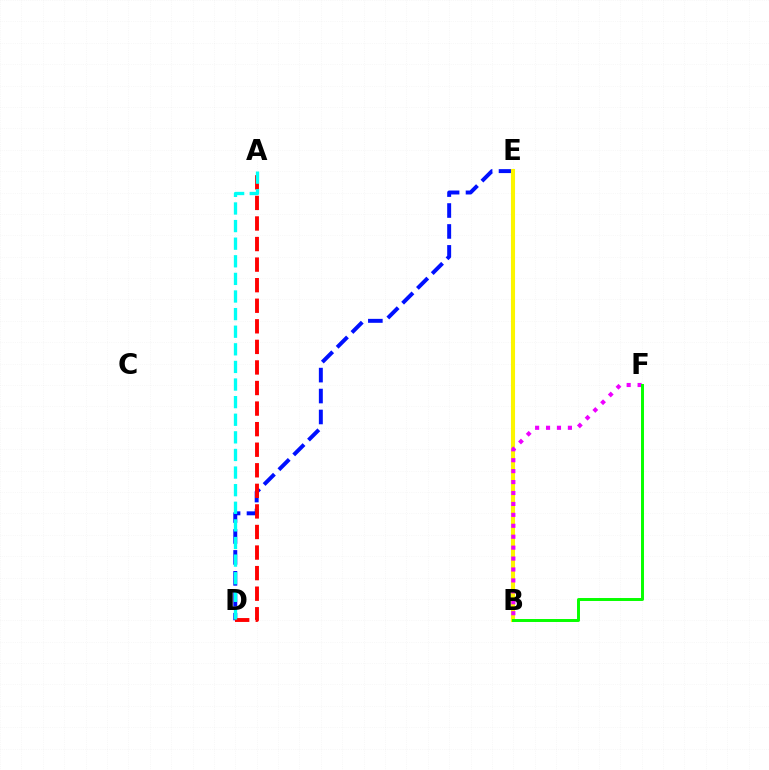{('D', 'E'): [{'color': '#0010ff', 'line_style': 'dashed', 'thickness': 2.84}], ('A', 'D'): [{'color': '#ff0000', 'line_style': 'dashed', 'thickness': 2.79}, {'color': '#00fff6', 'line_style': 'dashed', 'thickness': 2.39}], ('B', 'E'): [{'color': '#fcf500', 'line_style': 'solid', 'thickness': 2.94}], ('B', 'F'): [{'color': '#ee00ff', 'line_style': 'dotted', 'thickness': 2.97}, {'color': '#08ff00', 'line_style': 'solid', 'thickness': 2.13}]}